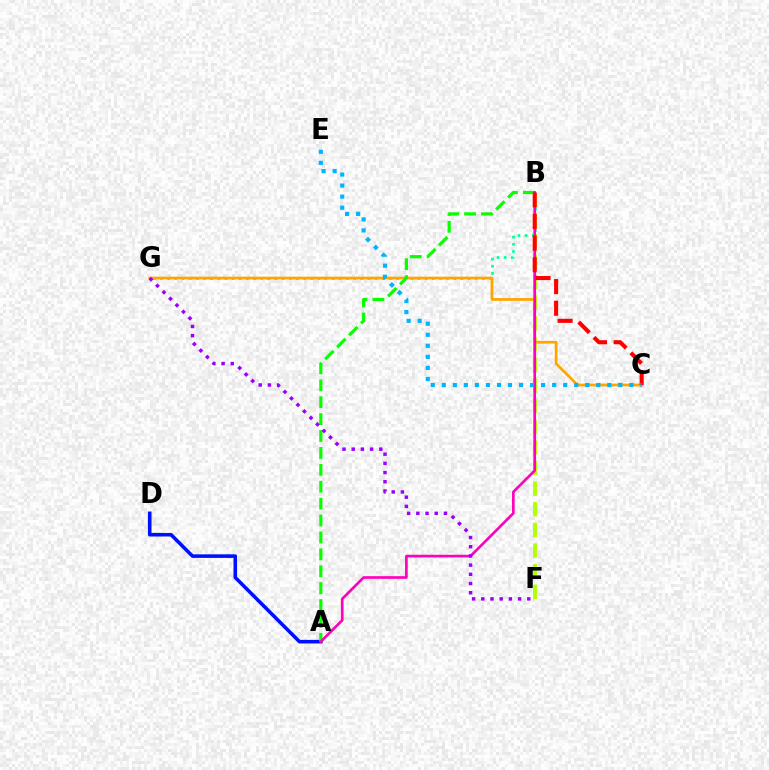{('B', 'G'): [{'color': '#00ff9d', 'line_style': 'dotted', 'thickness': 1.94}], ('B', 'F'): [{'color': '#b3ff00', 'line_style': 'dashed', 'thickness': 2.8}], ('C', 'G'): [{'color': '#ffa500', 'line_style': 'solid', 'thickness': 1.98}], ('A', 'D'): [{'color': '#0010ff', 'line_style': 'solid', 'thickness': 2.57}], ('A', 'B'): [{'color': '#08ff00', 'line_style': 'dashed', 'thickness': 2.3}, {'color': '#ff00bd', 'line_style': 'solid', 'thickness': 1.92}], ('B', 'C'): [{'color': '#ff0000', 'line_style': 'dashed', 'thickness': 2.94}], ('C', 'E'): [{'color': '#00b5ff', 'line_style': 'dotted', 'thickness': 3.0}], ('F', 'G'): [{'color': '#9b00ff', 'line_style': 'dotted', 'thickness': 2.5}]}